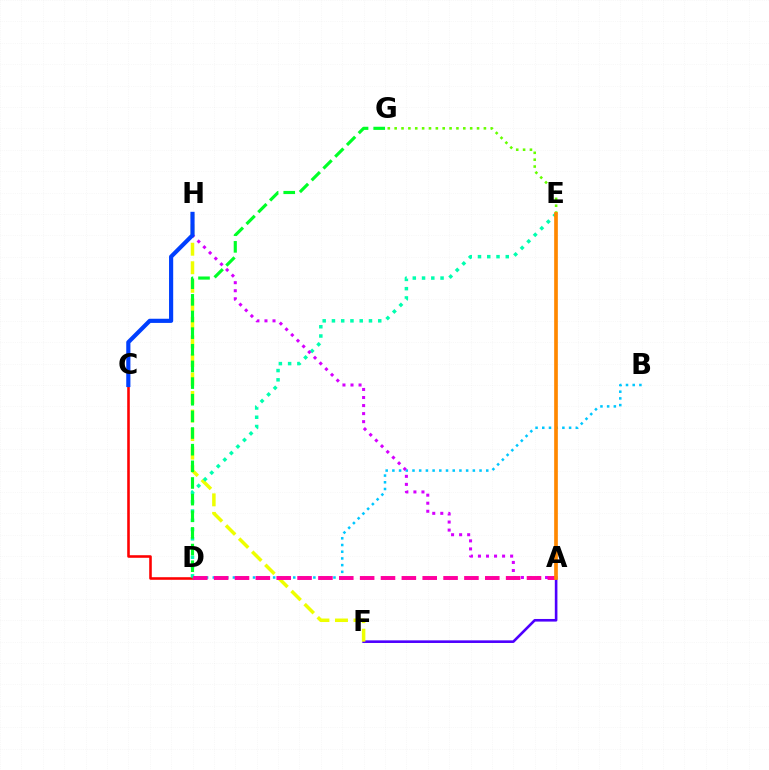{('C', 'D'): [{'color': '#ff0000', 'line_style': 'solid', 'thickness': 1.86}], ('A', 'F'): [{'color': '#4f00ff', 'line_style': 'solid', 'thickness': 1.88}], ('F', 'H'): [{'color': '#eeff00', 'line_style': 'dashed', 'thickness': 2.52}], ('D', 'E'): [{'color': '#00ffaf', 'line_style': 'dotted', 'thickness': 2.52}], ('B', 'D'): [{'color': '#00c7ff', 'line_style': 'dotted', 'thickness': 1.82}], ('A', 'H'): [{'color': '#d600ff', 'line_style': 'dotted', 'thickness': 2.19}], ('D', 'G'): [{'color': '#00ff27', 'line_style': 'dashed', 'thickness': 2.26}], ('A', 'D'): [{'color': '#ff00a0', 'line_style': 'dashed', 'thickness': 2.83}], ('C', 'H'): [{'color': '#003fff', 'line_style': 'solid', 'thickness': 3.0}], ('E', 'G'): [{'color': '#66ff00', 'line_style': 'dotted', 'thickness': 1.86}], ('A', 'E'): [{'color': '#ff8800', 'line_style': 'solid', 'thickness': 2.65}]}